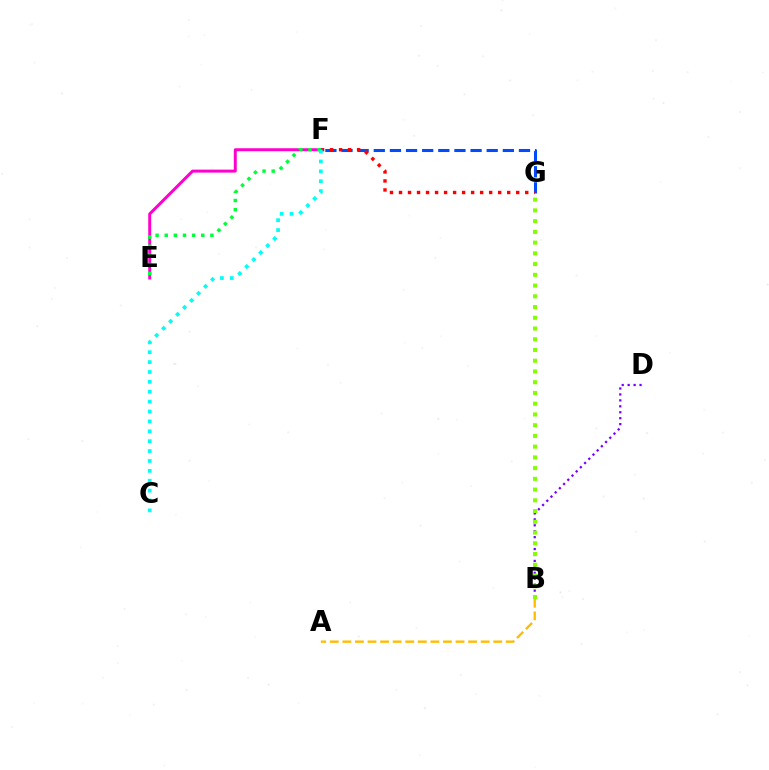{('F', 'G'): [{'color': '#004bff', 'line_style': 'dashed', 'thickness': 2.19}, {'color': '#ff0000', 'line_style': 'dotted', 'thickness': 2.45}], ('A', 'B'): [{'color': '#ffbd00', 'line_style': 'dashed', 'thickness': 1.71}], ('B', 'D'): [{'color': '#7200ff', 'line_style': 'dotted', 'thickness': 1.61}], ('E', 'F'): [{'color': '#ff00cf', 'line_style': 'solid', 'thickness': 2.14}, {'color': '#00ff39', 'line_style': 'dotted', 'thickness': 2.48}], ('C', 'F'): [{'color': '#00fff6', 'line_style': 'dotted', 'thickness': 2.69}], ('B', 'G'): [{'color': '#84ff00', 'line_style': 'dotted', 'thickness': 2.92}]}